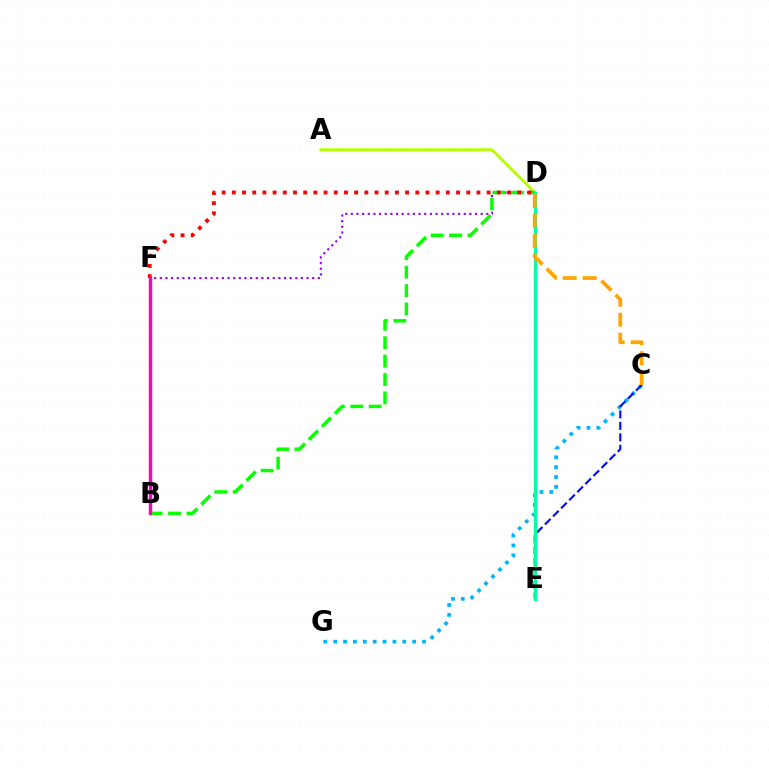{('A', 'D'): [{'color': '#b3ff00', 'line_style': 'solid', 'thickness': 2.05}], ('D', 'F'): [{'color': '#9b00ff', 'line_style': 'dotted', 'thickness': 1.53}, {'color': '#ff0000', 'line_style': 'dotted', 'thickness': 2.77}], ('C', 'G'): [{'color': '#00b5ff', 'line_style': 'dotted', 'thickness': 2.68}], ('B', 'D'): [{'color': '#08ff00', 'line_style': 'dashed', 'thickness': 2.5}], ('C', 'E'): [{'color': '#0010ff', 'line_style': 'dashed', 'thickness': 1.55}], ('B', 'F'): [{'color': '#ff00bd', 'line_style': 'solid', 'thickness': 2.47}], ('D', 'E'): [{'color': '#00ff9d', 'line_style': 'solid', 'thickness': 2.24}], ('C', 'D'): [{'color': '#ffa500', 'line_style': 'dashed', 'thickness': 2.71}]}